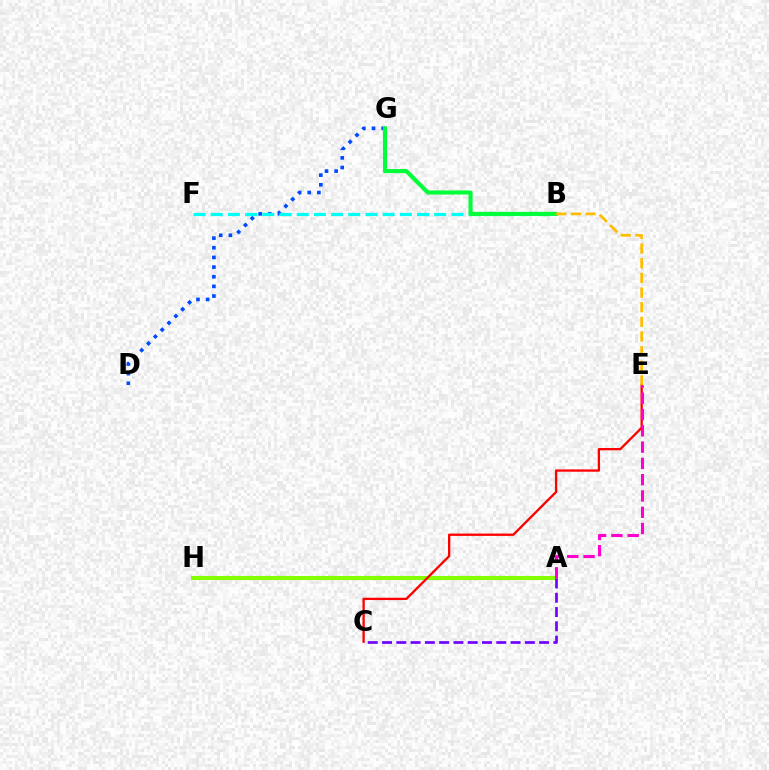{('D', 'G'): [{'color': '#004bff', 'line_style': 'dotted', 'thickness': 2.62}], ('A', 'H'): [{'color': '#84ff00', 'line_style': 'solid', 'thickness': 2.93}], ('B', 'F'): [{'color': '#00fff6', 'line_style': 'dashed', 'thickness': 2.34}], ('A', 'C'): [{'color': '#7200ff', 'line_style': 'dashed', 'thickness': 1.94}], ('C', 'E'): [{'color': '#ff0000', 'line_style': 'solid', 'thickness': 1.66}], ('A', 'E'): [{'color': '#ff00cf', 'line_style': 'dashed', 'thickness': 2.21}], ('B', 'G'): [{'color': '#00ff39', 'line_style': 'solid', 'thickness': 2.95}], ('B', 'E'): [{'color': '#ffbd00', 'line_style': 'dashed', 'thickness': 1.99}]}